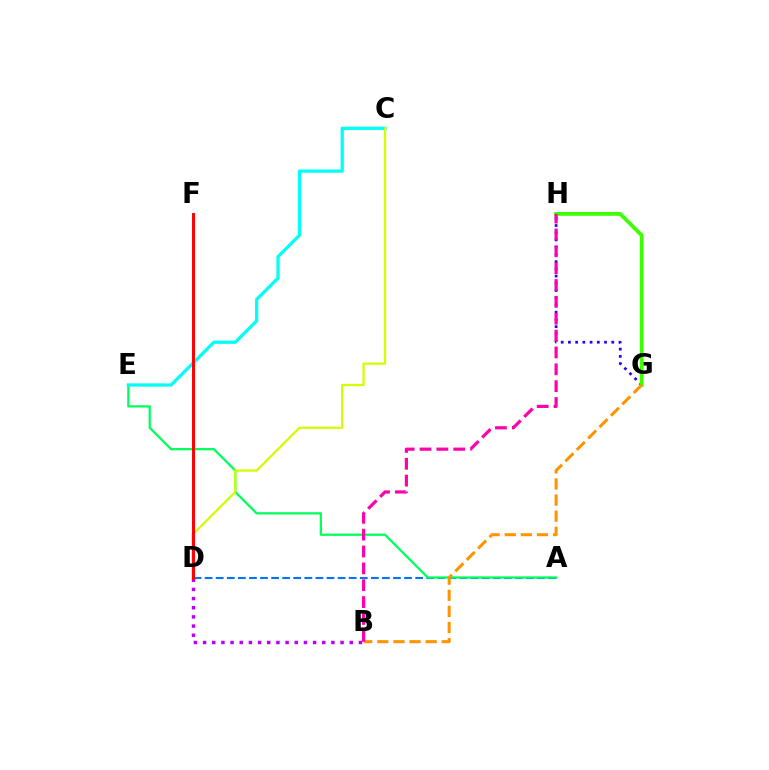{('A', 'D'): [{'color': '#0074ff', 'line_style': 'dashed', 'thickness': 1.51}], ('G', 'H'): [{'color': '#2500ff', 'line_style': 'dotted', 'thickness': 1.96}, {'color': '#3dff00', 'line_style': 'solid', 'thickness': 2.71}], ('A', 'E'): [{'color': '#00ff5c', 'line_style': 'solid', 'thickness': 1.63}], ('C', 'E'): [{'color': '#00fff6', 'line_style': 'solid', 'thickness': 2.34}], ('C', 'D'): [{'color': '#d1ff00', 'line_style': 'solid', 'thickness': 1.64}], ('B', 'D'): [{'color': '#b900ff', 'line_style': 'dotted', 'thickness': 2.49}], ('B', 'G'): [{'color': '#ff9400', 'line_style': 'dashed', 'thickness': 2.19}], ('B', 'H'): [{'color': '#ff00ac', 'line_style': 'dashed', 'thickness': 2.29}], ('D', 'F'): [{'color': '#ff0000', 'line_style': 'solid', 'thickness': 2.13}]}